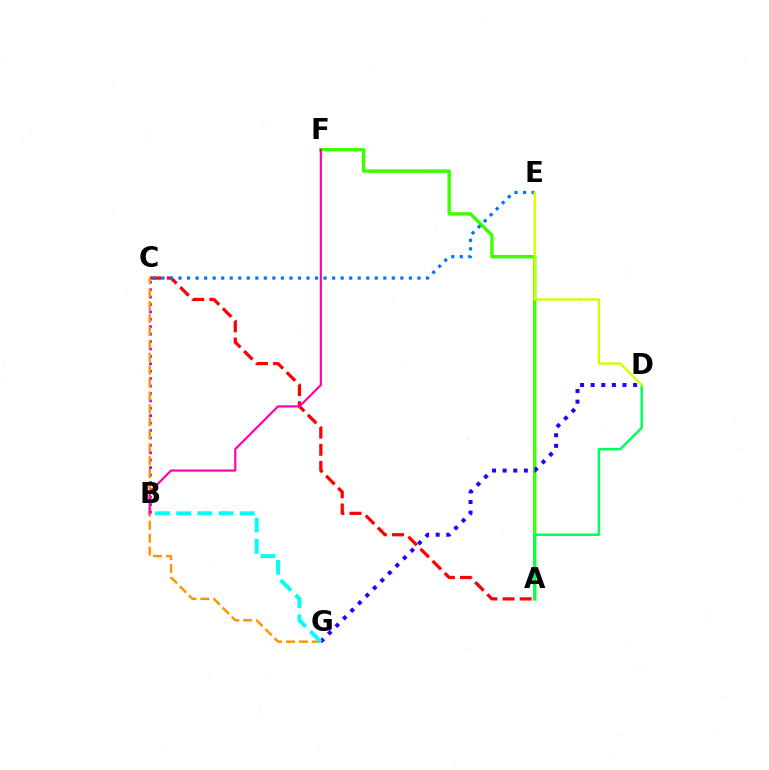{('A', 'F'): [{'color': '#3dff00', 'line_style': 'solid', 'thickness': 2.45}], ('D', 'G'): [{'color': '#2500ff', 'line_style': 'dotted', 'thickness': 2.88}], ('B', 'C'): [{'color': '#b900ff', 'line_style': 'dotted', 'thickness': 2.01}], ('A', 'C'): [{'color': '#ff0000', 'line_style': 'dashed', 'thickness': 2.33}], ('C', 'G'): [{'color': '#ff9400', 'line_style': 'dashed', 'thickness': 1.76}], ('B', 'G'): [{'color': '#00fff6', 'line_style': 'dashed', 'thickness': 2.88}], ('C', 'E'): [{'color': '#0074ff', 'line_style': 'dotted', 'thickness': 2.32}], ('A', 'D'): [{'color': '#00ff5c', 'line_style': 'solid', 'thickness': 1.8}], ('D', 'E'): [{'color': '#d1ff00', 'line_style': 'solid', 'thickness': 1.68}], ('B', 'F'): [{'color': '#ff00ac', 'line_style': 'solid', 'thickness': 1.56}]}